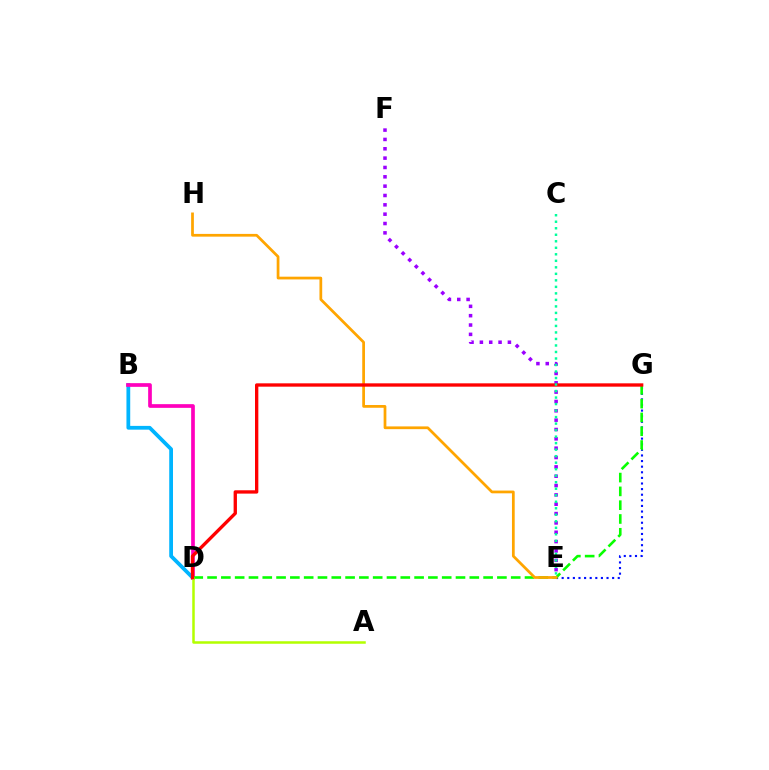{('E', 'G'): [{'color': '#0010ff', 'line_style': 'dotted', 'thickness': 1.52}], ('B', 'D'): [{'color': '#00b5ff', 'line_style': 'solid', 'thickness': 2.71}, {'color': '#ff00bd', 'line_style': 'solid', 'thickness': 2.66}], ('E', 'F'): [{'color': '#9b00ff', 'line_style': 'dotted', 'thickness': 2.54}], ('D', 'G'): [{'color': '#08ff00', 'line_style': 'dashed', 'thickness': 1.88}, {'color': '#ff0000', 'line_style': 'solid', 'thickness': 2.4}], ('A', 'D'): [{'color': '#b3ff00', 'line_style': 'solid', 'thickness': 1.81}], ('E', 'H'): [{'color': '#ffa500', 'line_style': 'solid', 'thickness': 1.98}], ('C', 'E'): [{'color': '#00ff9d', 'line_style': 'dotted', 'thickness': 1.77}]}